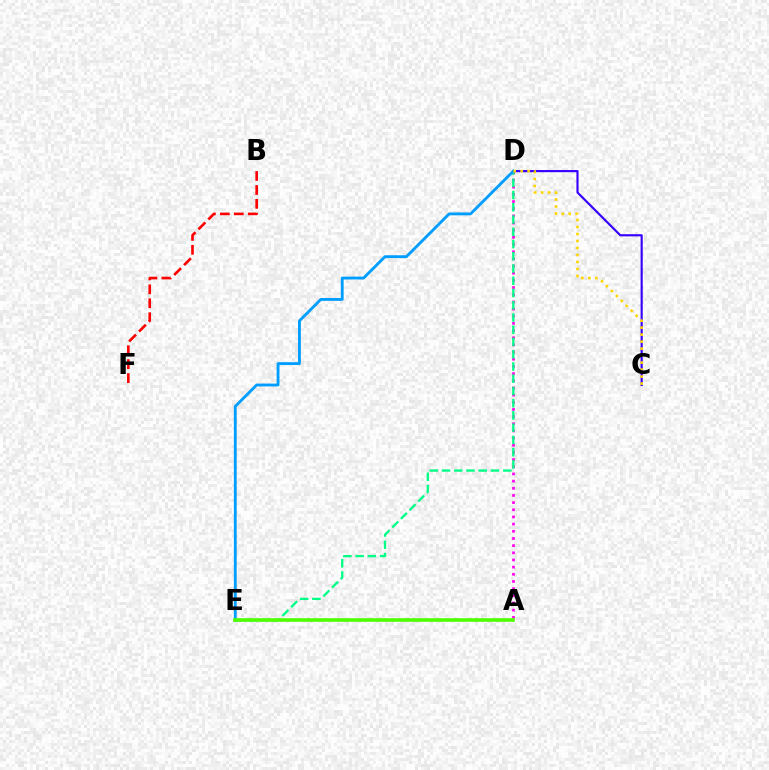{('A', 'D'): [{'color': '#ff00ed', 'line_style': 'dotted', 'thickness': 1.95}], ('D', 'E'): [{'color': '#00ff86', 'line_style': 'dashed', 'thickness': 1.66}, {'color': '#009eff', 'line_style': 'solid', 'thickness': 2.05}], ('C', 'D'): [{'color': '#3700ff', 'line_style': 'solid', 'thickness': 1.55}, {'color': '#ffd500', 'line_style': 'dotted', 'thickness': 1.9}], ('B', 'F'): [{'color': '#ff0000', 'line_style': 'dashed', 'thickness': 1.89}], ('A', 'E'): [{'color': '#4fff00', 'line_style': 'solid', 'thickness': 2.62}]}